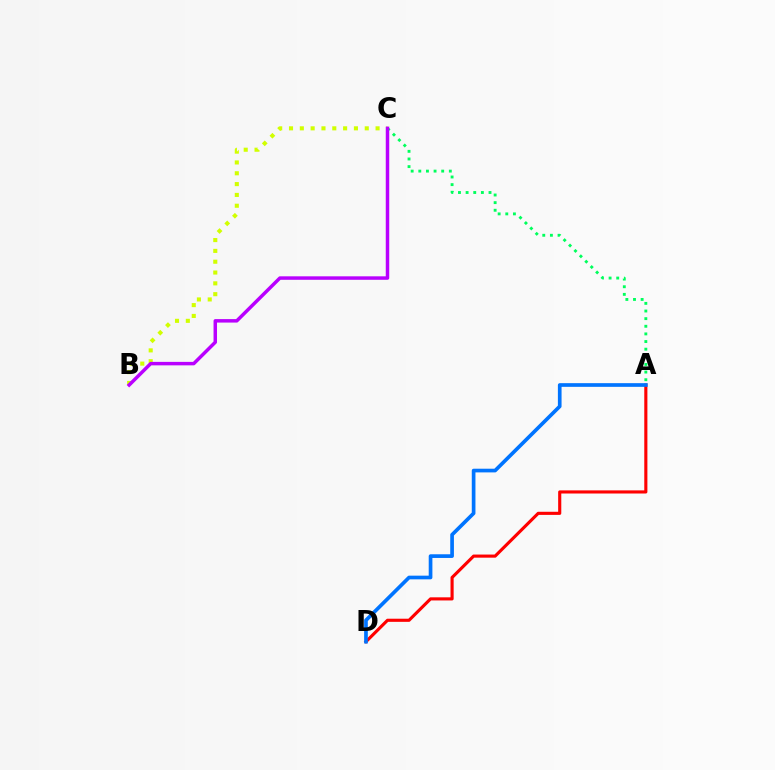{('A', 'D'): [{'color': '#ff0000', 'line_style': 'solid', 'thickness': 2.25}, {'color': '#0074ff', 'line_style': 'solid', 'thickness': 2.65}], ('A', 'C'): [{'color': '#00ff5c', 'line_style': 'dotted', 'thickness': 2.07}], ('B', 'C'): [{'color': '#d1ff00', 'line_style': 'dotted', 'thickness': 2.94}, {'color': '#b900ff', 'line_style': 'solid', 'thickness': 2.5}]}